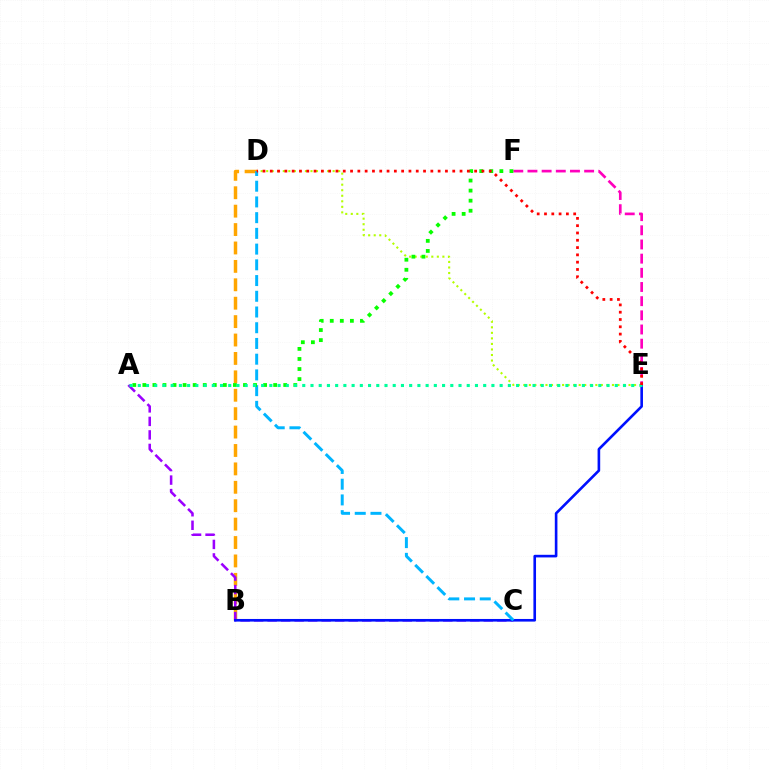{('E', 'F'): [{'color': '#ff00bd', 'line_style': 'dashed', 'thickness': 1.93}], ('D', 'E'): [{'color': '#b3ff00', 'line_style': 'dotted', 'thickness': 1.5}, {'color': '#ff0000', 'line_style': 'dotted', 'thickness': 1.98}], ('B', 'D'): [{'color': '#ffa500', 'line_style': 'dashed', 'thickness': 2.5}], ('A', 'C'): [{'color': '#9b00ff', 'line_style': 'dashed', 'thickness': 1.84}], ('B', 'E'): [{'color': '#0010ff', 'line_style': 'solid', 'thickness': 1.89}], ('C', 'D'): [{'color': '#00b5ff', 'line_style': 'dashed', 'thickness': 2.14}], ('A', 'F'): [{'color': '#08ff00', 'line_style': 'dotted', 'thickness': 2.73}], ('A', 'E'): [{'color': '#00ff9d', 'line_style': 'dotted', 'thickness': 2.23}]}